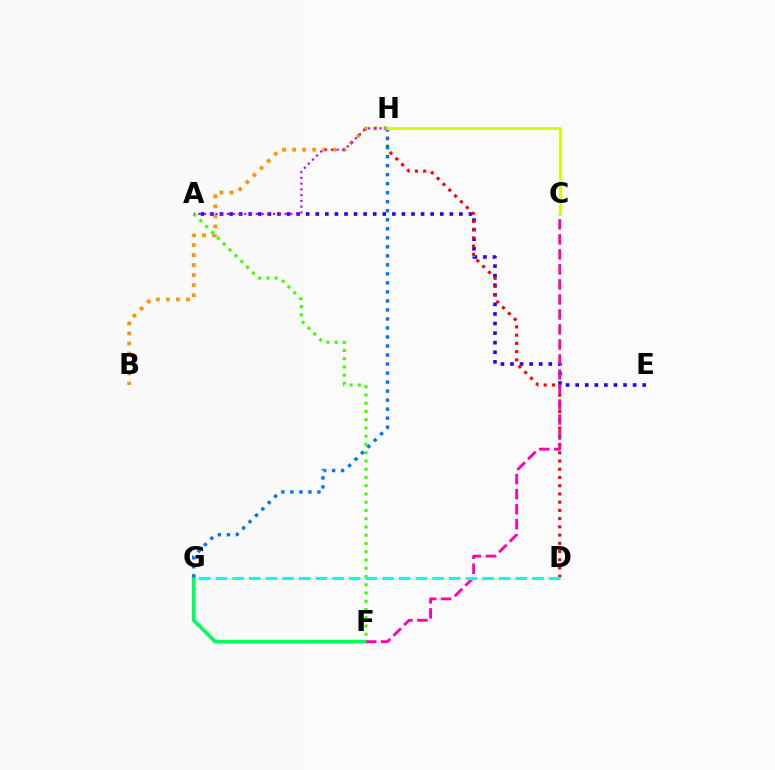{('F', 'G'): [{'color': '#00ff5c', 'line_style': 'solid', 'thickness': 2.67}], ('B', 'H'): [{'color': '#ff9400', 'line_style': 'dotted', 'thickness': 2.73}], ('A', 'E'): [{'color': '#2500ff', 'line_style': 'dotted', 'thickness': 2.6}], ('D', 'H'): [{'color': '#ff0000', 'line_style': 'dotted', 'thickness': 2.24}], ('C', 'F'): [{'color': '#ff00ac', 'line_style': 'dashed', 'thickness': 2.04}], ('A', 'F'): [{'color': '#3dff00', 'line_style': 'dotted', 'thickness': 2.24}], ('A', 'H'): [{'color': '#b900ff', 'line_style': 'dotted', 'thickness': 1.56}], ('G', 'H'): [{'color': '#0074ff', 'line_style': 'dotted', 'thickness': 2.45}], ('C', 'H'): [{'color': '#d1ff00', 'line_style': 'solid', 'thickness': 2.05}], ('D', 'G'): [{'color': '#00fff6', 'line_style': 'dashed', 'thickness': 2.26}]}